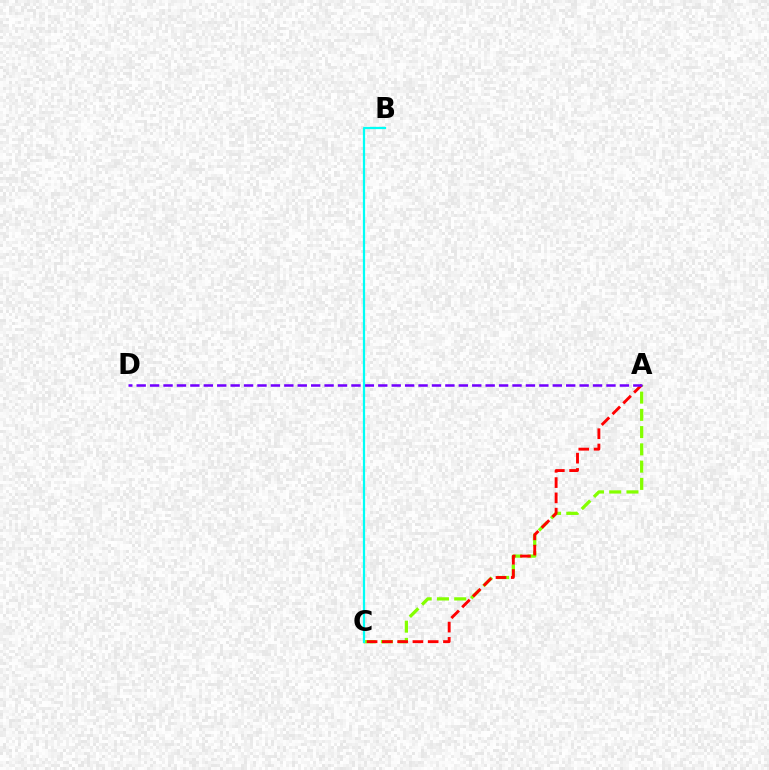{('A', 'C'): [{'color': '#84ff00', 'line_style': 'dashed', 'thickness': 2.34}, {'color': '#ff0000', 'line_style': 'dashed', 'thickness': 2.08}], ('A', 'D'): [{'color': '#7200ff', 'line_style': 'dashed', 'thickness': 1.82}], ('B', 'C'): [{'color': '#00fff6', 'line_style': 'solid', 'thickness': 1.61}]}